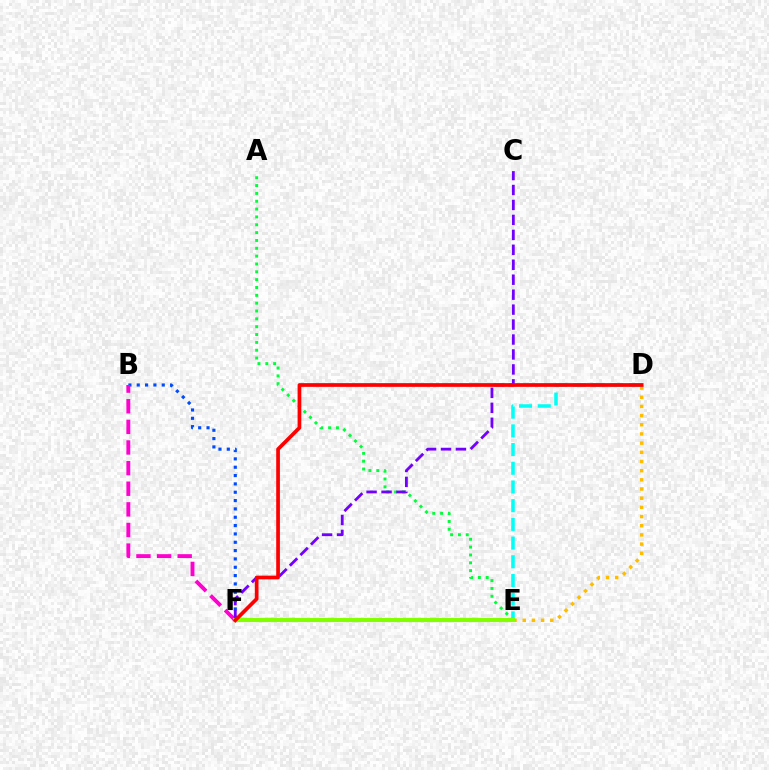{('A', 'E'): [{'color': '#00ff39', 'line_style': 'dotted', 'thickness': 2.13}], ('B', 'F'): [{'color': '#004bff', 'line_style': 'dotted', 'thickness': 2.27}, {'color': '#ff00cf', 'line_style': 'dashed', 'thickness': 2.8}], ('D', 'E'): [{'color': '#ffbd00', 'line_style': 'dotted', 'thickness': 2.49}, {'color': '#00fff6', 'line_style': 'dashed', 'thickness': 2.54}], ('C', 'F'): [{'color': '#7200ff', 'line_style': 'dashed', 'thickness': 2.03}], ('E', 'F'): [{'color': '#84ff00', 'line_style': 'solid', 'thickness': 2.99}], ('D', 'F'): [{'color': '#ff0000', 'line_style': 'solid', 'thickness': 2.67}]}